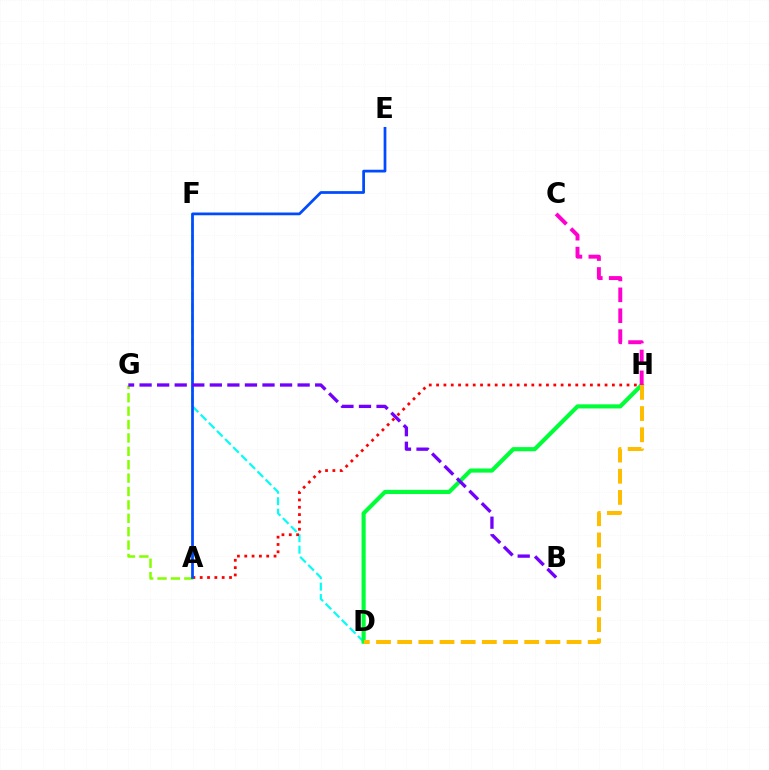{('D', 'F'): [{'color': '#00fff6', 'line_style': 'dashed', 'thickness': 1.56}], ('A', 'H'): [{'color': '#ff0000', 'line_style': 'dotted', 'thickness': 1.99}], ('A', 'G'): [{'color': '#84ff00', 'line_style': 'dashed', 'thickness': 1.82}], ('D', 'H'): [{'color': '#00ff39', 'line_style': 'solid', 'thickness': 2.98}, {'color': '#ffbd00', 'line_style': 'dashed', 'thickness': 2.88}], ('A', 'E'): [{'color': '#004bff', 'line_style': 'solid', 'thickness': 1.98}], ('B', 'G'): [{'color': '#7200ff', 'line_style': 'dashed', 'thickness': 2.39}], ('C', 'H'): [{'color': '#ff00cf', 'line_style': 'dashed', 'thickness': 2.84}]}